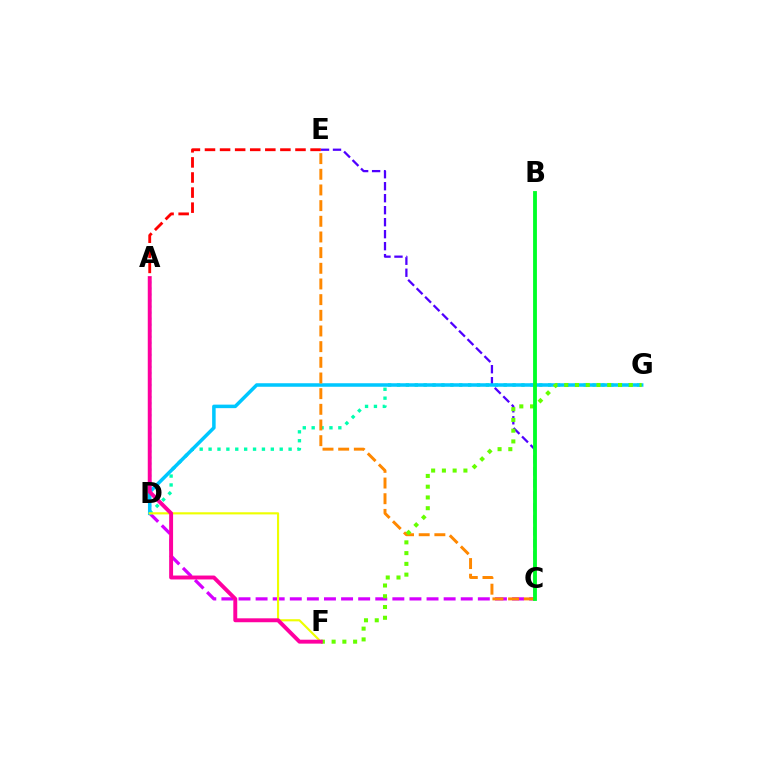{('C', 'E'): [{'color': '#4f00ff', 'line_style': 'dashed', 'thickness': 1.63}, {'color': '#ff8800', 'line_style': 'dashed', 'thickness': 2.13}], ('A', 'D'): [{'color': '#003fff', 'line_style': 'dotted', 'thickness': 1.64}], ('D', 'G'): [{'color': '#00ffaf', 'line_style': 'dotted', 'thickness': 2.42}, {'color': '#00c7ff', 'line_style': 'solid', 'thickness': 2.53}], ('C', 'D'): [{'color': '#d600ff', 'line_style': 'dashed', 'thickness': 2.32}], ('F', 'G'): [{'color': '#66ff00', 'line_style': 'dotted', 'thickness': 2.92}], ('D', 'F'): [{'color': '#eeff00', 'line_style': 'solid', 'thickness': 1.54}], ('B', 'C'): [{'color': '#00ff27', 'line_style': 'solid', 'thickness': 2.76}], ('A', 'F'): [{'color': '#ff00a0', 'line_style': 'solid', 'thickness': 2.82}], ('A', 'E'): [{'color': '#ff0000', 'line_style': 'dashed', 'thickness': 2.05}]}